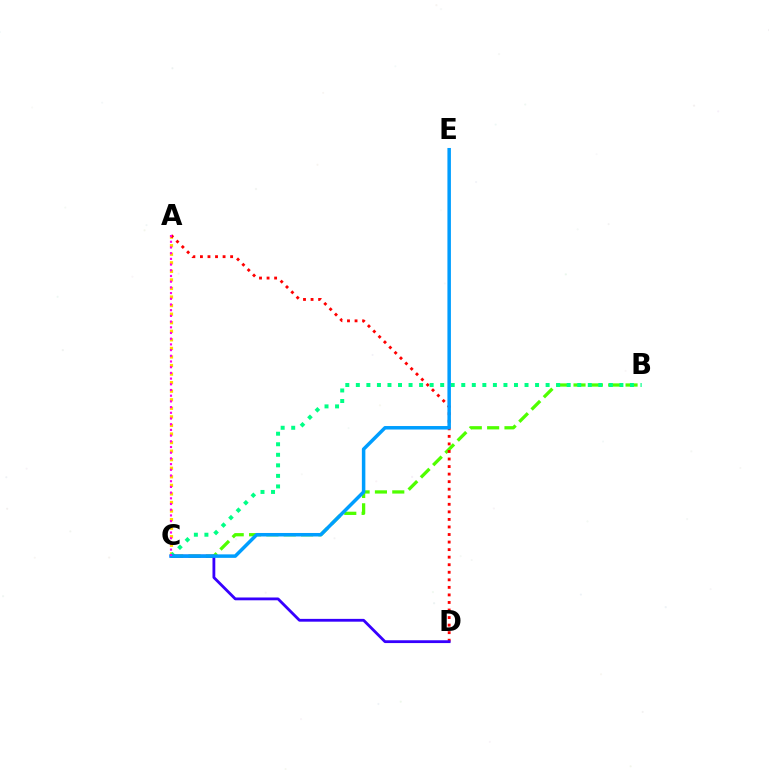{('B', 'C'): [{'color': '#4fff00', 'line_style': 'dashed', 'thickness': 2.36}, {'color': '#00ff86', 'line_style': 'dotted', 'thickness': 2.86}], ('A', 'C'): [{'color': '#ffd500', 'line_style': 'dotted', 'thickness': 2.33}, {'color': '#ff00ed', 'line_style': 'dotted', 'thickness': 1.55}], ('A', 'D'): [{'color': '#ff0000', 'line_style': 'dotted', 'thickness': 2.05}], ('C', 'D'): [{'color': '#3700ff', 'line_style': 'solid', 'thickness': 2.02}], ('C', 'E'): [{'color': '#009eff', 'line_style': 'solid', 'thickness': 2.52}]}